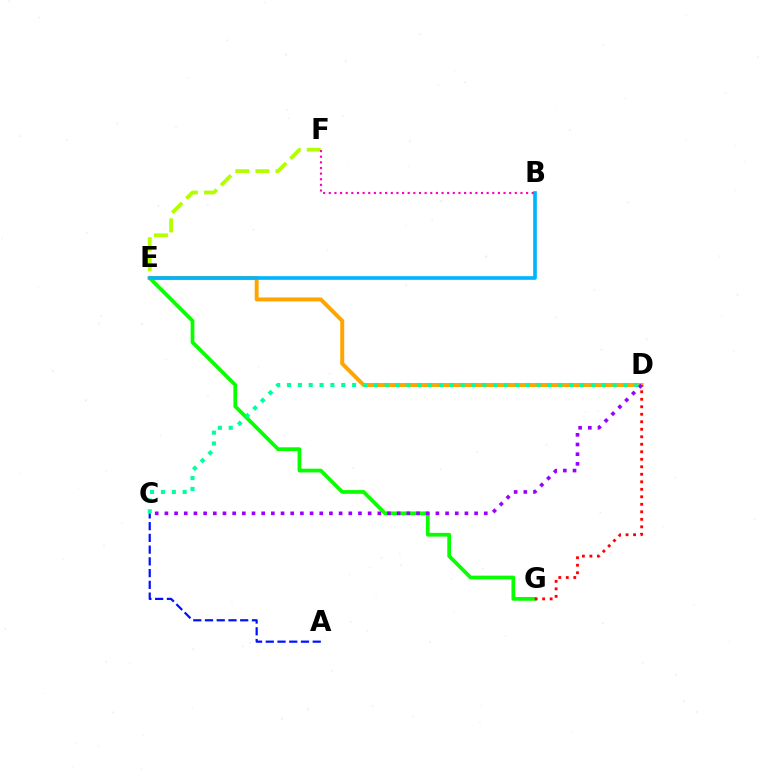{('E', 'G'): [{'color': '#08ff00', 'line_style': 'solid', 'thickness': 2.69}], ('D', 'E'): [{'color': '#ffa500', 'line_style': 'solid', 'thickness': 2.86}], ('C', 'D'): [{'color': '#9b00ff', 'line_style': 'dotted', 'thickness': 2.63}, {'color': '#00ff9d', 'line_style': 'dotted', 'thickness': 2.95}], ('A', 'C'): [{'color': '#0010ff', 'line_style': 'dashed', 'thickness': 1.59}], ('E', 'F'): [{'color': '#b3ff00', 'line_style': 'dashed', 'thickness': 2.73}], ('B', 'E'): [{'color': '#00b5ff', 'line_style': 'solid', 'thickness': 2.64}], ('D', 'G'): [{'color': '#ff0000', 'line_style': 'dotted', 'thickness': 2.04}], ('B', 'F'): [{'color': '#ff00bd', 'line_style': 'dotted', 'thickness': 1.53}]}